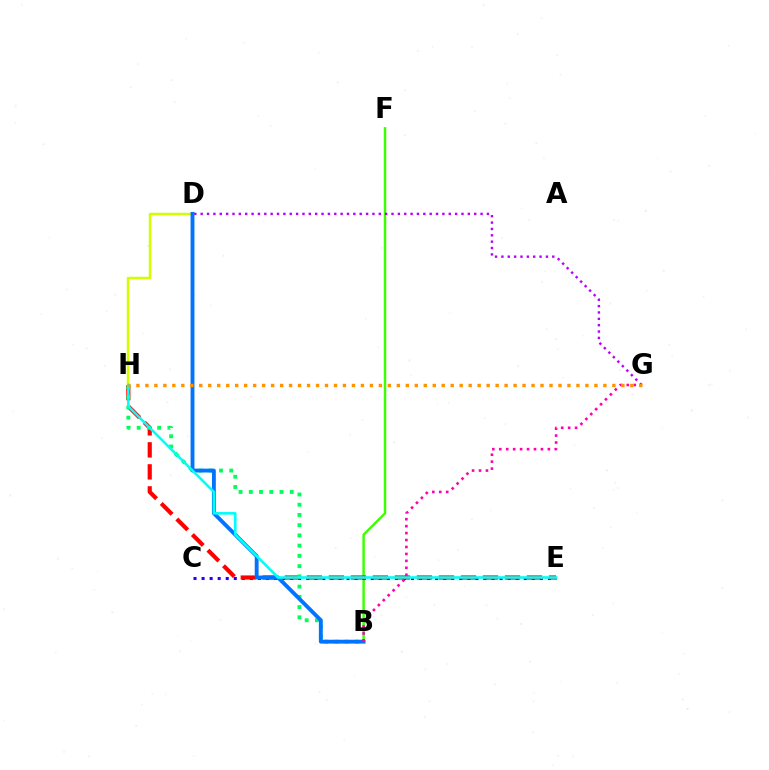{('D', 'H'): [{'color': '#d1ff00', 'line_style': 'solid', 'thickness': 1.79}], ('B', 'F'): [{'color': '#3dff00', 'line_style': 'solid', 'thickness': 1.77}], ('C', 'E'): [{'color': '#2500ff', 'line_style': 'dotted', 'thickness': 2.19}], ('E', 'H'): [{'color': '#ff0000', 'line_style': 'dashed', 'thickness': 2.99}, {'color': '#00fff6', 'line_style': 'solid', 'thickness': 1.88}], ('B', 'H'): [{'color': '#00ff5c', 'line_style': 'dotted', 'thickness': 2.78}], ('D', 'G'): [{'color': '#b900ff', 'line_style': 'dotted', 'thickness': 1.73}], ('B', 'D'): [{'color': '#0074ff', 'line_style': 'solid', 'thickness': 2.78}], ('B', 'G'): [{'color': '#ff00ac', 'line_style': 'dotted', 'thickness': 1.89}], ('G', 'H'): [{'color': '#ff9400', 'line_style': 'dotted', 'thickness': 2.44}]}